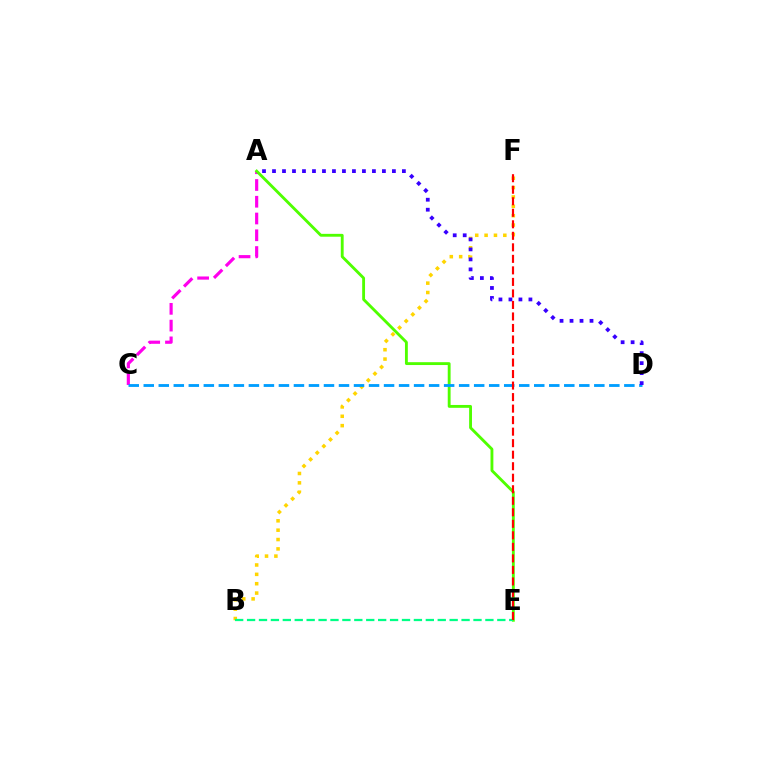{('B', 'F'): [{'color': '#ffd500', 'line_style': 'dotted', 'thickness': 2.54}], ('A', 'C'): [{'color': '#ff00ed', 'line_style': 'dashed', 'thickness': 2.28}], ('A', 'E'): [{'color': '#4fff00', 'line_style': 'solid', 'thickness': 2.06}], ('B', 'E'): [{'color': '#00ff86', 'line_style': 'dashed', 'thickness': 1.62}], ('C', 'D'): [{'color': '#009eff', 'line_style': 'dashed', 'thickness': 2.04}], ('A', 'D'): [{'color': '#3700ff', 'line_style': 'dotted', 'thickness': 2.71}], ('E', 'F'): [{'color': '#ff0000', 'line_style': 'dashed', 'thickness': 1.57}]}